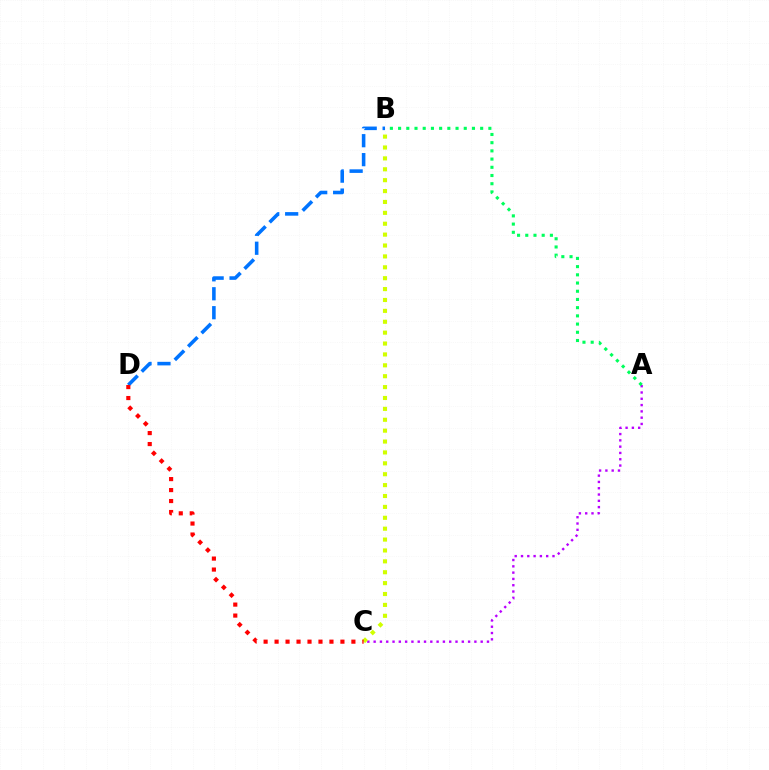{('A', 'C'): [{'color': '#b900ff', 'line_style': 'dotted', 'thickness': 1.71}], ('B', 'C'): [{'color': '#d1ff00', 'line_style': 'dotted', 'thickness': 2.96}], ('B', 'D'): [{'color': '#0074ff', 'line_style': 'dashed', 'thickness': 2.57}], ('A', 'B'): [{'color': '#00ff5c', 'line_style': 'dotted', 'thickness': 2.23}], ('C', 'D'): [{'color': '#ff0000', 'line_style': 'dotted', 'thickness': 2.98}]}